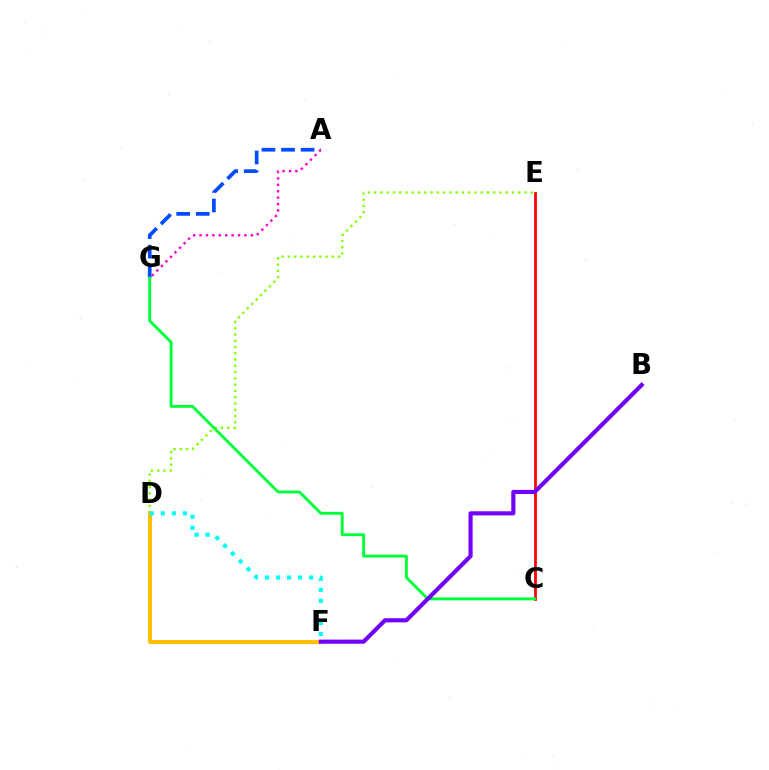{('A', 'G'): [{'color': '#004bff', 'line_style': 'dashed', 'thickness': 2.66}, {'color': '#ff00cf', 'line_style': 'dotted', 'thickness': 1.74}], ('C', 'E'): [{'color': '#ff0000', 'line_style': 'solid', 'thickness': 1.99}], ('D', 'E'): [{'color': '#84ff00', 'line_style': 'dotted', 'thickness': 1.7}], ('D', 'F'): [{'color': '#ffbd00', 'line_style': 'solid', 'thickness': 2.84}, {'color': '#00fff6', 'line_style': 'dotted', 'thickness': 3.0}], ('C', 'G'): [{'color': '#00ff39', 'line_style': 'solid', 'thickness': 2.07}], ('B', 'F'): [{'color': '#7200ff', 'line_style': 'solid', 'thickness': 2.97}]}